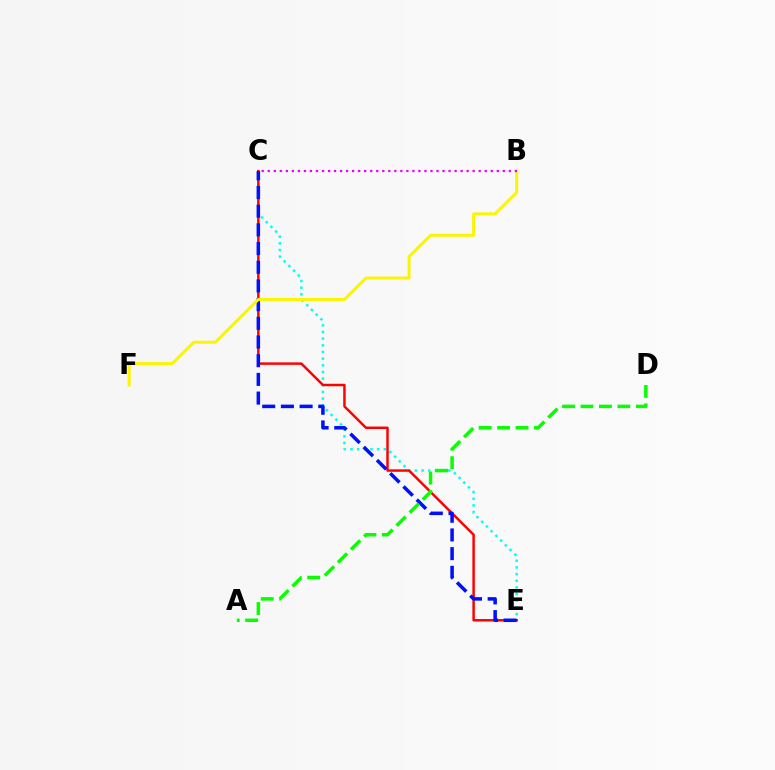{('C', 'E'): [{'color': '#00fff6', 'line_style': 'dotted', 'thickness': 1.81}, {'color': '#ff0000', 'line_style': 'solid', 'thickness': 1.78}, {'color': '#0010ff', 'line_style': 'dashed', 'thickness': 2.54}], ('A', 'D'): [{'color': '#08ff00', 'line_style': 'dashed', 'thickness': 2.51}], ('B', 'F'): [{'color': '#fcf500', 'line_style': 'solid', 'thickness': 2.16}], ('B', 'C'): [{'color': '#ee00ff', 'line_style': 'dotted', 'thickness': 1.64}]}